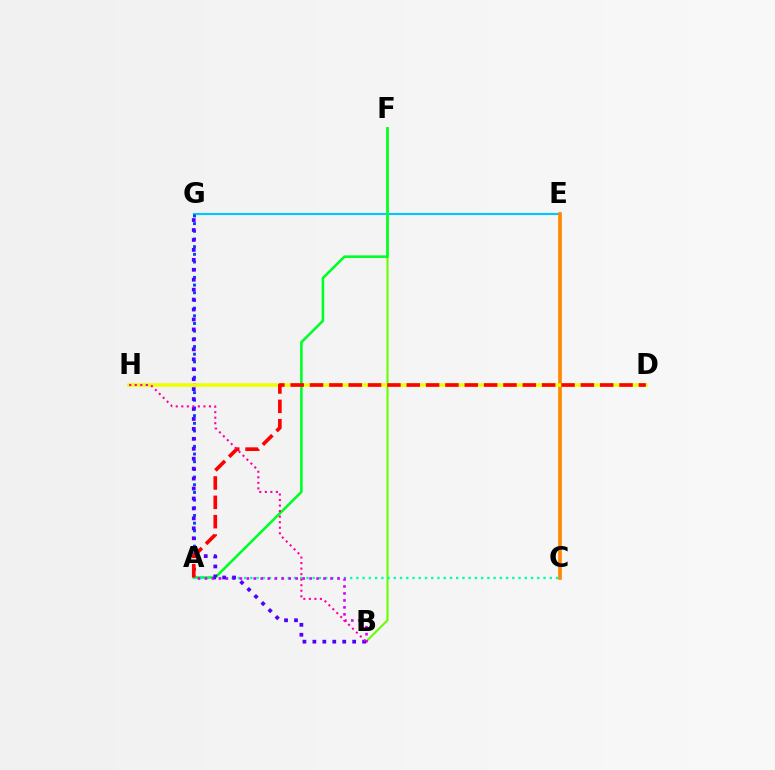{('E', 'G'): [{'color': '#00c7ff', 'line_style': 'solid', 'thickness': 1.54}], ('A', 'G'): [{'color': '#003fff', 'line_style': 'dotted', 'thickness': 2.09}], ('B', 'F'): [{'color': '#66ff00', 'line_style': 'solid', 'thickness': 1.52}], ('C', 'E'): [{'color': '#ff8800', 'line_style': 'solid', 'thickness': 2.64}], ('D', 'H'): [{'color': '#eeff00', 'line_style': 'solid', 'thickness': 2.52}], ('A', 'F'): [{'color': '#00ff27', 'line_style': 'solid', 'thickness': 1.87}], ('A', 'C'): [{'color': '#00ffaf', 'line_style': 'dotted', 'thickness': 1.7}], ('A', 'B'): [{'color': '#d600ff', 'line_style': 'dotted', 'thickness': 1.9}], ('B', 'G'): [{'color': '#4f00ff', 'line_style': 'dotted', 'thickness': 2.7}], ('A', 'D'): [{'color': '#ff0000', 'line_style': 'dashed', 'thickness': 2.63}], ('B', 'H'): [{'color': '#ff00a0', 'line_style': 'dotted', 'thickness': 1.5}]}